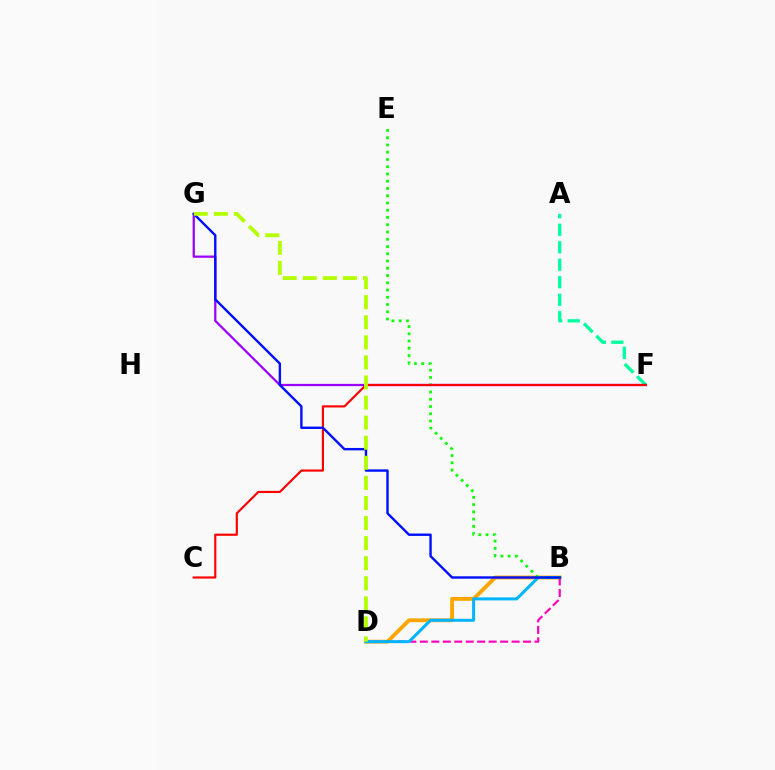{('B', 'D'): [{'color': '#ffa500', 'line_style': 'solid', 'thickness': 2.79}, {'color': '#ff00bd', 'line_style': 'dashed', 'thickness': 1.56}, {'color': '#00b5ff', 'line_style': 'solid', 'thickness': 2.16}], ('A', 'F'): [{'color': '#00ff9d', 'line_style': 'dashed', 'thickness': 2.38}], ('B', 'E'): [{'color': '#08ff00', 'line_style': 'dotted', 'thickness': 1.97}], ('F', 'G'): [{'color': '#9b00ff', 'line_style': 'solid', 'thickness': 1.61}], ('C', 'F'): [{'color': '#ff0000', 'line_style': 'solid', 'thickness': 1.56}], ('B', 'G'): [{'color': '#0010ff', 'line_style': 'solid', 'thickness': 1.73}], ('D', 'G'): [{'color': '#b3ff00', 'line_style': 'dashed', 'thickness': 2.73}]}